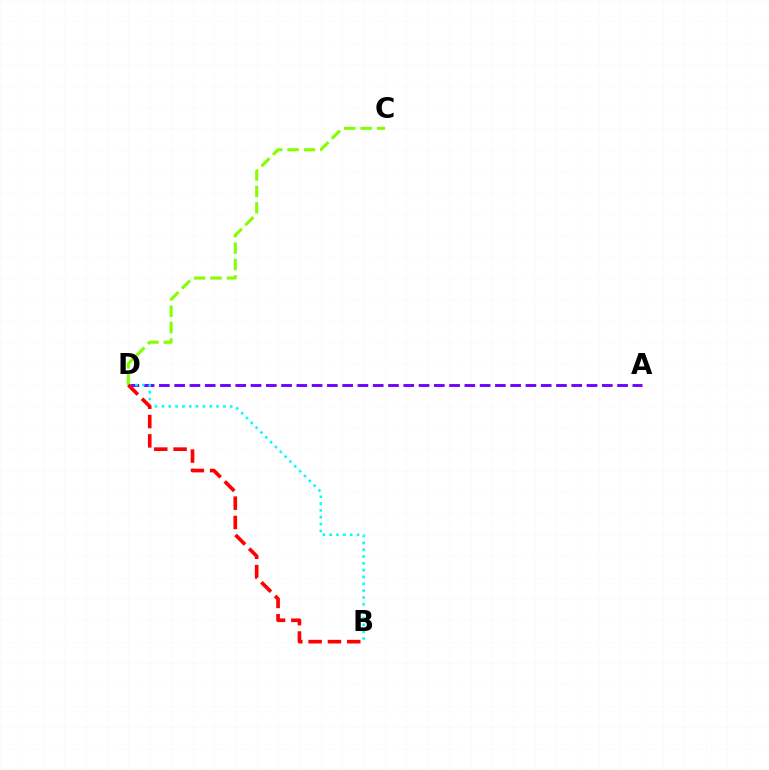{('A', 'D'): [{'color': '#7200ff', 'line_style': 'dashed', 'thickness': 2.07}], ('C', 'D'): [{'color': '#84ff00', 'line_style': 'dashed', 'thickness': 2.23}], ('B', 'D'): [{'color': '#00fff6', 'line_style': 'dotted', 'thickness': 1.86}, {'color': '#ff0000', 'line_style': 'dashed', 'thickness': 2.63}]}